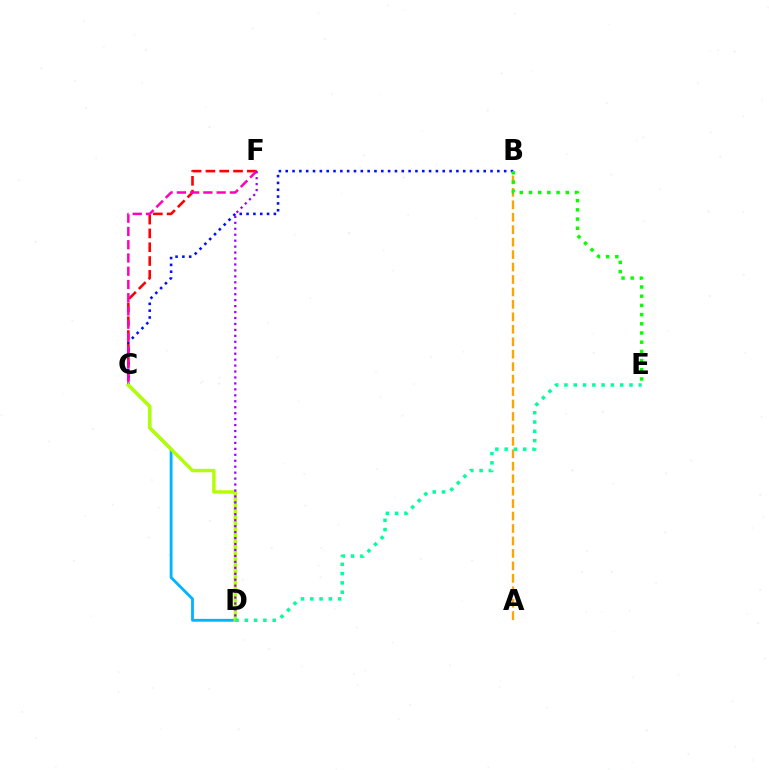{('C', 'F'): [{'color': '#ff0000', 'line_style': 'dashed', 'thickness': 1.88}, {'color': '#ff00bd', 'line_style': 'dashed', 'thickness': 1.8}], ('A', 'B'): [{'color': '#ffa500', 'line_style': 'dashed', 'thickness': 1.69}], ('C', 'D'): [{'color': '#00b5ff', 'line_style': 'solid', 'thickness': 2.04}, {'color': '#b3ff00', 'line_style': 'solid', 'thickness': 2.45}], ('B', 'C'): [{'color': '#0010ff', 'line_style': 'dotted', 'thickness': 1.85}], ('B', 'E'): [{'color': '#08ff00', 'line_style': 'dotted', 'thickness': 2.5}], ('D', 'F'): [{'color': '#9b00ff', 'line_style': 'dotted', 'thickness': 1.62}], ('D', 'E'): [{'color': '#00ff9d', 'line_style': 'dotted', 'thickness': 2.52}]}